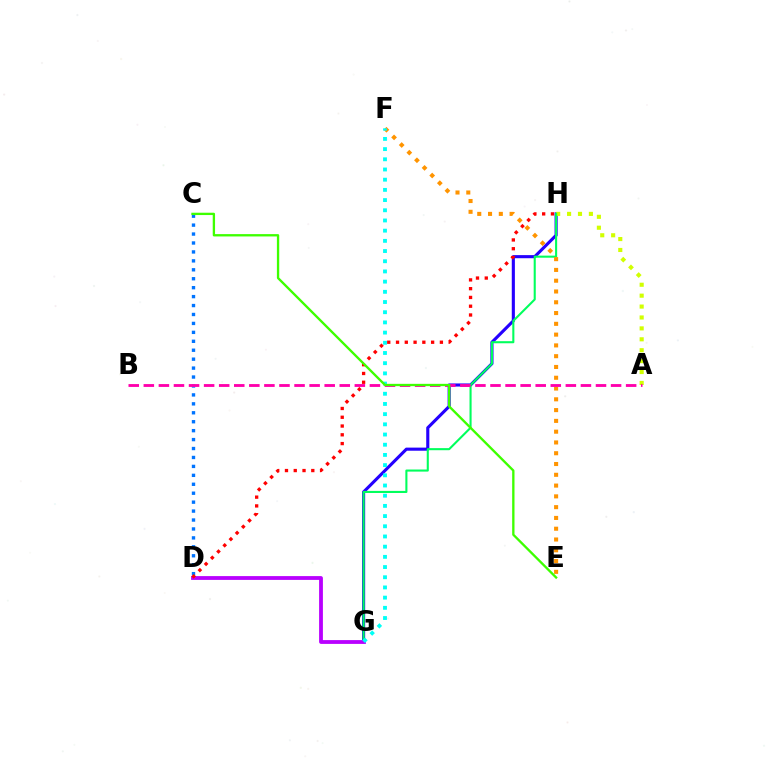{('G', 'H'): [{'color': '#2500ff', 'line_style': 'solid', 'thickness': 2.24}, {'color': '#00ff5c', 'line_style': 'solid', 'thickness': 1.5}], ('A', 'H'): [{'color': '#d1ff00', 'line_style': 'dotted', 'thickness': 2.96}], ('E', 'F'): [{'color': '#ff9400', 'line_style': 'dotted', 'thickness': 2.93}], ('D', 'G'): [{'color': '#b900ff', 'line_style': 'solid', 'thickness': 2.74}], ('C', 'D'): [{'color': '#0074ff', 'line_style': 'dotted', 'thickness': 2.43}], ('D', 'H'): [{'color': '#ff0000', 'line_style': 'dotted', 'thickness': 2.38}], ('F', 'G'): [{'color': '#00fff6', 'line_style': 'dotted', 'thickness': 2.77}], ('A', 'B'): [{'color': '#ff00ac', 'line_style': 'dashed', 'thickness': 2.05}], ('C', 'E'): [{'color': '#3dff00', 'line_style': 'solid', 'thickness': 1.68}]}